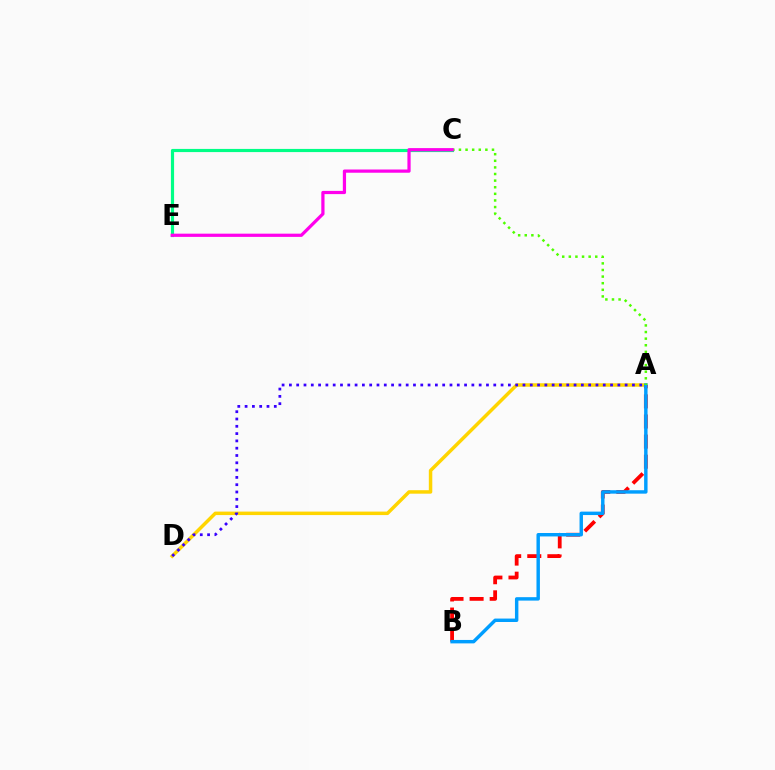{('A', 'D'): [{'color': '#ffd500', 'line_style': 'solid', 'thickness': 2.51}, {'color': '#3700ff', 'line_style': 'dotted', 'thickness': 1.98}], ('C', 'E'): [{'color': '#00ff86', 'line_style': 'solid', 'thickness': 2.28}, {'color': '#ff00ed', 'line_style': 'solid', 'thickness': 2.32}], ('A', 'B'): [{'color': '#ff0000', 'line_style': 'dashed', 'thickness': 2.73}, {'color': '#009eff', 'line_style': 'solid', 'thickness': 2.47}], ('A', 'C'): [{'color': '#4fff00', 'line_style': 'dotted', 'thickness': 1.8}]}